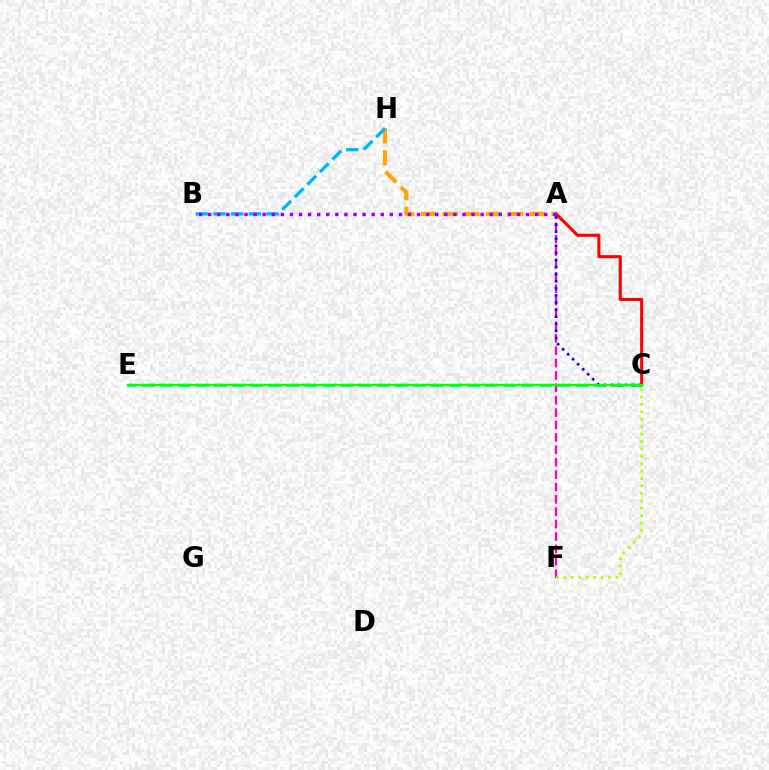{('A', 'H'): [{'color': '#ffa500', 'line_style': 'dashed', 'thickness': 2.96}], ('B', 'H'): [{'color': '#00b5ff', 'line_style': 'dashed', 'thickness': 2.41}], ('A', 'F'): [{'color': '#ff00bd', 'line_style': 'dashed', 'thickness': 1.68}], ('A', 'C'): [{'color': '#ff0000', 'line_style': 'solid', 'thickness': 2.22}, {'color': '#0010ff', 'line_style': 'dotted', 'thickness': 1.92}], ('C', 'E'): [{'color': '#00ff9d', 'line_style': 'dashed', 'thickness': 2.45}, {'color': '#08ff00', 'line_style': 'solid', 'thickness': 1.7}], ('C', 'F'): [{'color': '#b3ff00', 'line_style': 'dotted', 'thickness': 2.01}], ('A', 'B'): [{'color': '#9b00ff', 'line_style': 'dotted', 'thickness': 2.47}]}